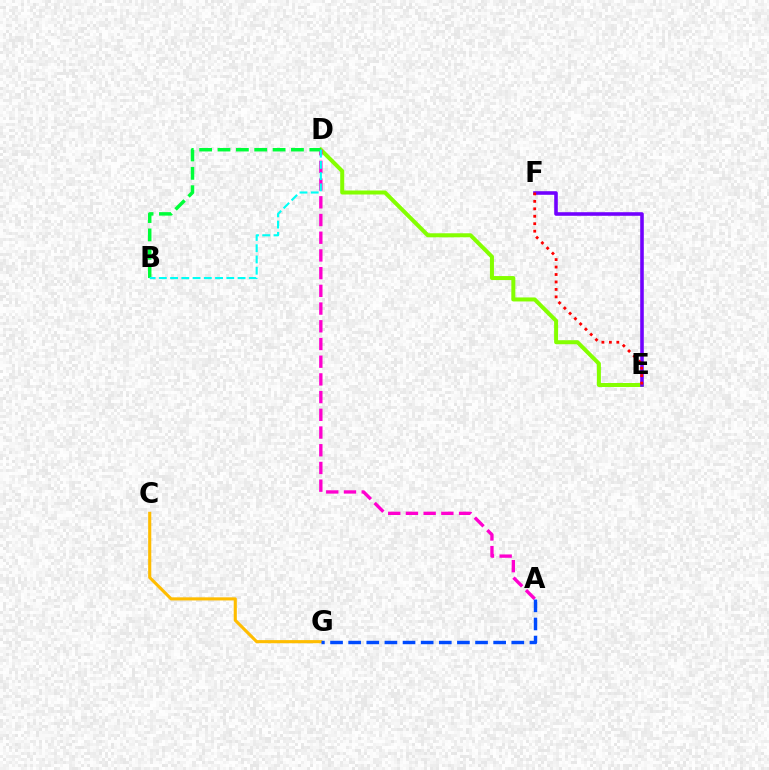{('C', 'G'): [{'color': '#ffbd00', 'line_style': 'solid', 'thickness': 2.24}], ('D', 'E'): [{'color': '#84ff00', 'line_style': 'solid', 'thickness': 2.88}], ('E', 'F'): [{'color': '#7200ff', 'line_style': 'solid', 'thickness': 2.57}, {'color': '#ff0000', 'line_style': 'dotted', 'thickness': 2.03}], ('A', 'D'): [{'color': '#ff00cf', 'line_style': 'dashed', 'thickness': 2.41}], ('B', 'D'): [{'color': '#00ff39', 'line_style': 'dashed', 'thickness': 2.49}, {'color': '#00fff6', 'line_style': 'dashed', 'thickness': 1.53}], ('A', 'G'): [{'color': '#004bff', 'line_style': 'dashed', 'thickness': 2.46}]}